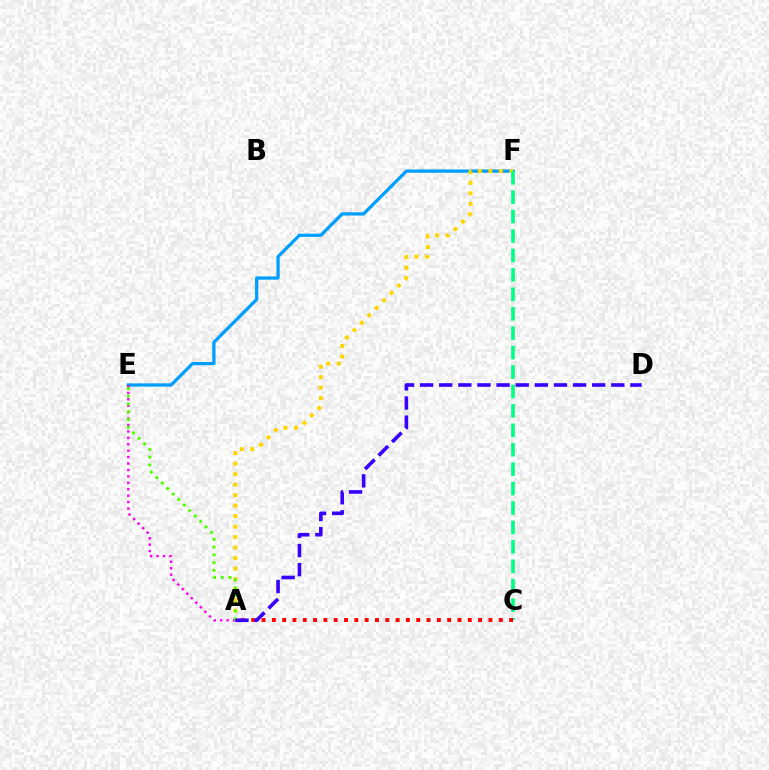{('E', 'F'): [{'color': '#009eff', 'line_style': 'solid', 'thickness': 2.36}], ('A', 'F'): [{'color': '#ffd500', 'line_style': 'dotted', 'thickness': 2.85}], ('A', 'E'): [{'color': '#ff00ed', 'line_style': 'dotted', 'thickness': 1.75}, {'color': '#4fff00', 'line_style': 'dotted', 'thickness': 2.11}], ('C', 'F'): [{'color': '#00ff86', 'line_style': 'dashed', 'thickness': 2.64}], ('A', 'C'): [{'color': '#ff0000', 'line_style': 'dotted', 'thickness': 2.8}], ('A', 'D'): [{'color': '#3700ff', 'line_style': 'dashed', 'thickness': 2.6}]}